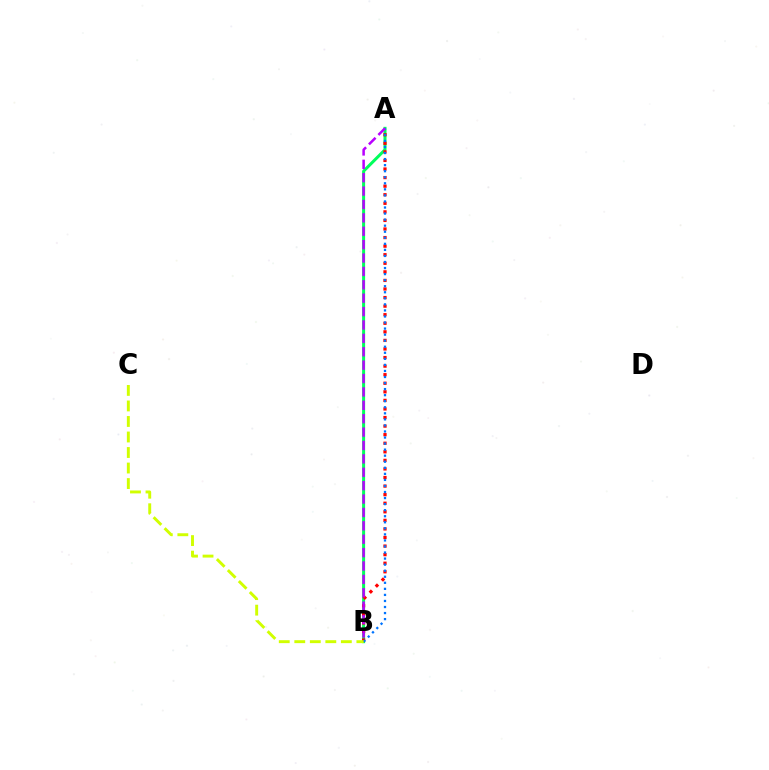{('A', 'B'): [{'color': '#00ff5c', 'line_style': 'solid', 'thickness': 2.17}, {'color': '#ff0000', 'line_style': 'dotted', 'thickness': 2.33}, {'color': '#0074ff', 'line_style': 'dotted', 'thickness': 1.64}, {'color': '#b900ff', 'line_style': 'dashed', 'thickness': 1.82}], ('B', 'C'): [{'color': '#d1ff00', 'line_style': 'dashed', 'thickness': 2.11}]}